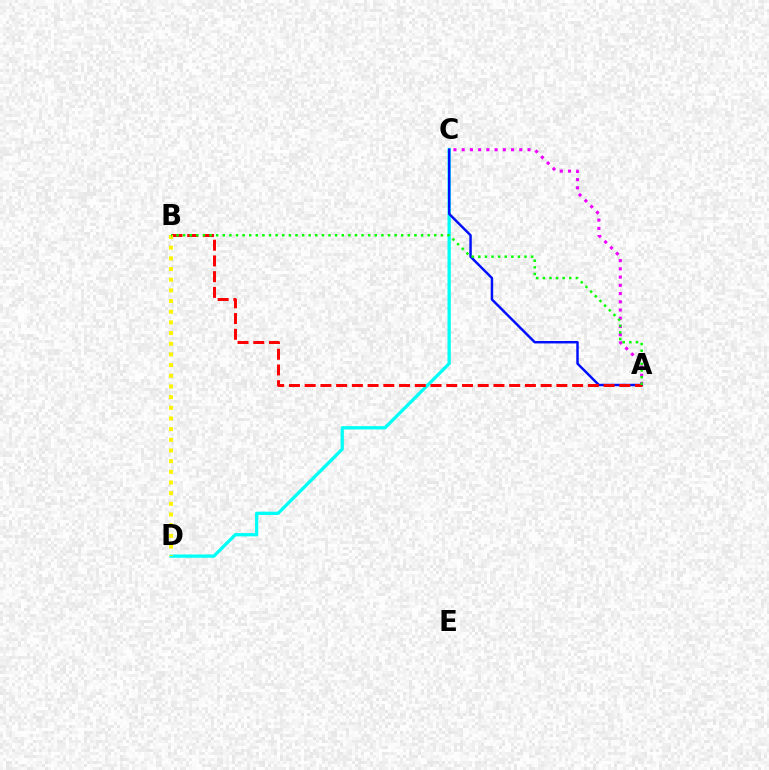{('A', 'C'): [{'color': '#ee00ff', 'line_style': 'dotted', 'thickness': 2.24}, {'color': '#0010ff', 'line_style': 'solid', 'thickness': 1.77}], ('C', 'D'): [{'color': '#00fff6', 'line_style': 'solid', 'thickness': 2.36}], ('A', 'B'): [{'color': '#ff0000', 'line_style': 'dashed', 'thickness': 2.14}, {'color': '#08ff00', 'line_style': 'dotted', 'thickness': 1.8}], ('B', 'D'): [{'color': '#fcf500', 'line_style': 'dotted', 'thickness': 2.9}]}